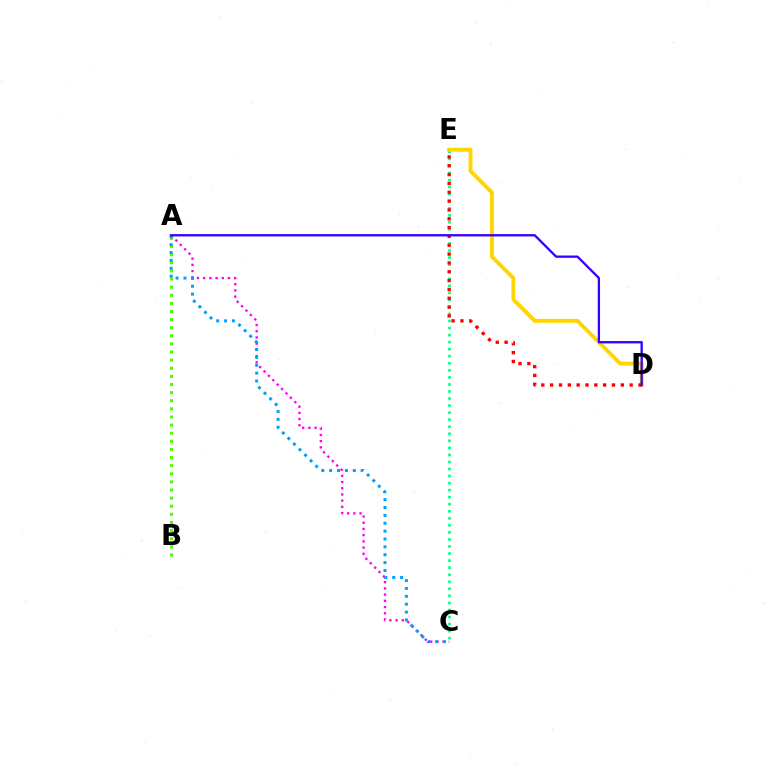{('A', 'C'): [{'color': '#ff00ed', 'line_style': 'dotted', 'thickness': 1.69}, {'color': '#009eff', 'line_style': 'dotted', 'thickness': 2.14}], ('C', 'E'): [{'color': '#00ff86', 'line_style': 'dotted', 'thickness': 1.91}], ('D', 'E'): [{'color': '#ffd500', 'line_style': 'solid', 'thickness': 2.77}, {'color': '#ff0000', 'line_style': 'dotted', 'thickness': 2.4}], ('A', 'B'): [{'color': '#4fff00', 'line_style': 'dotted', 'thickness': 2.21}], ('A', 'D'): [{'color': '#3700ff', 'line_style': 'solid', 'thickness': 1.67}]}